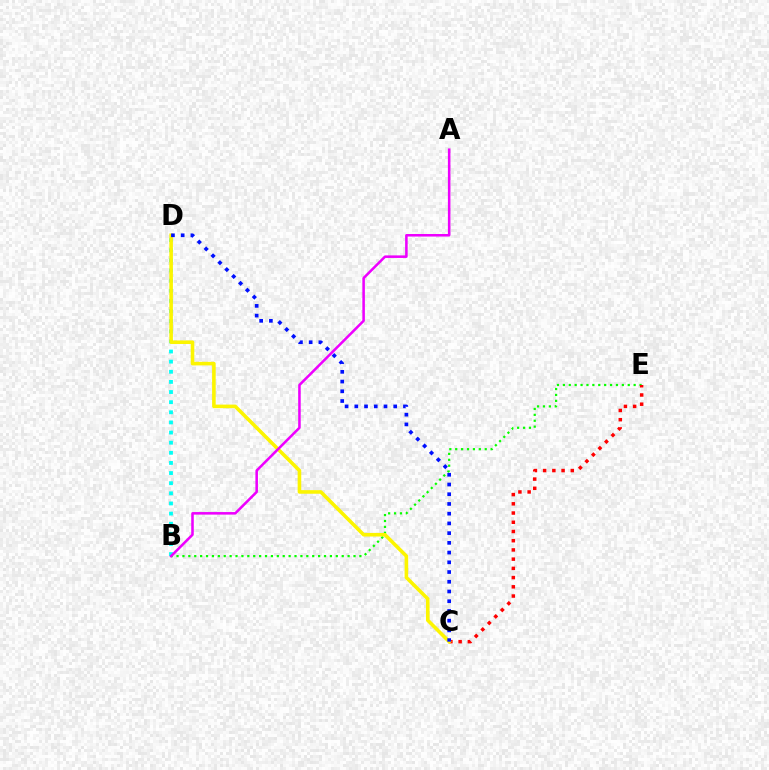{('B', 'E'): [{'color': '#08ff00', 'line_style': 'dotted', 'thickness': 1.6}], ('C', 'E'): [{'color': '#ff0000', 'line_style': 'dotted', 'thickness': 2.51}], ('B', 'D'): [{'color': '#00fff6', 'line_style': 'dotted', 'thickness': 2.75}], ('C', 'D'): [{'color': '#fcf500', 'line_style': 'solid', 'thickness': 2.58}, {'color': '#0010ff', 'line_style': 'dotted', 'thickness': 2.64}], ('A', 'B'): [{'color': '#ee00ff', 'line_style': 'solid', 'thickness': 1.83}]}